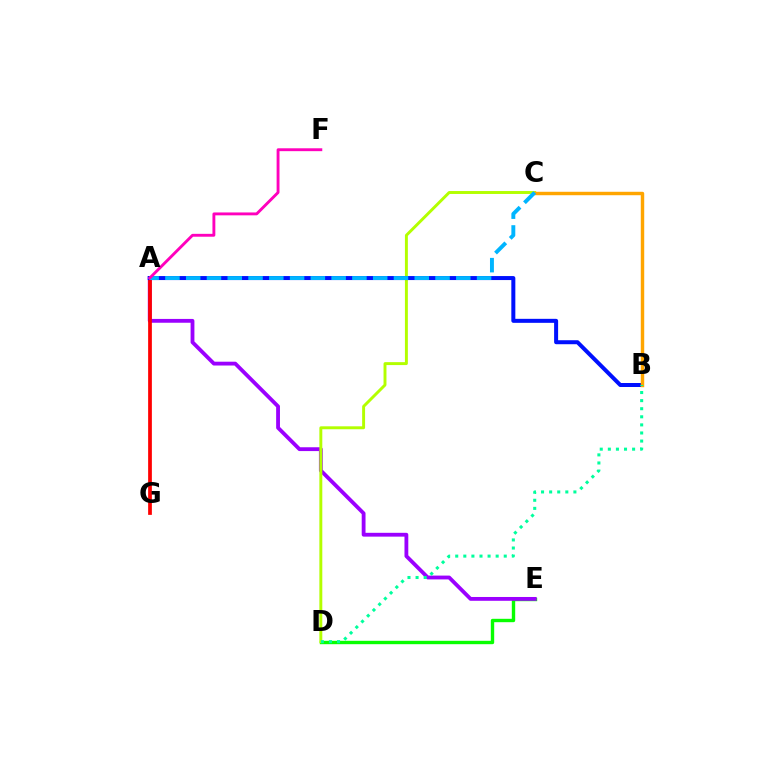{('D', 'E'): [{'color': '#08ff00', 'line_style': 'solid', 'thickness': 2.44}], ('A', 'E'): [{'color': '#9b00ff', 'line_style': 'solid', 'thickness': 2.75}], ('A', 'G'): [{'color': '#ff0000', 'line_style': 'solid', 'thickness': 2.69}], ('C', 'D'): [{'color': '#b3ff00', 'line_style': 'solid', 'thickness': 2.11}], ('A', 'B'): [{'color': '#0010ff', 'line_style': 'solid', 'thickness': 2.88}], ('B', 'C'): [{'color': '#ffa500', 'line_style': 'solid', 'thickness': 2.47}], ('A', 'C'): [{'color': '#00b5ff', 'line_style': 'dashed', 'thickness': 2.82}], ('A', 'F'): [{'color': '#ff00bd', 'line_style': 'solid', 'thickness': 2.07}], ('B', 'D'): [{'color': '#00ff9d', 'line_style': 'dotted', 'thickness': 2.2}]}